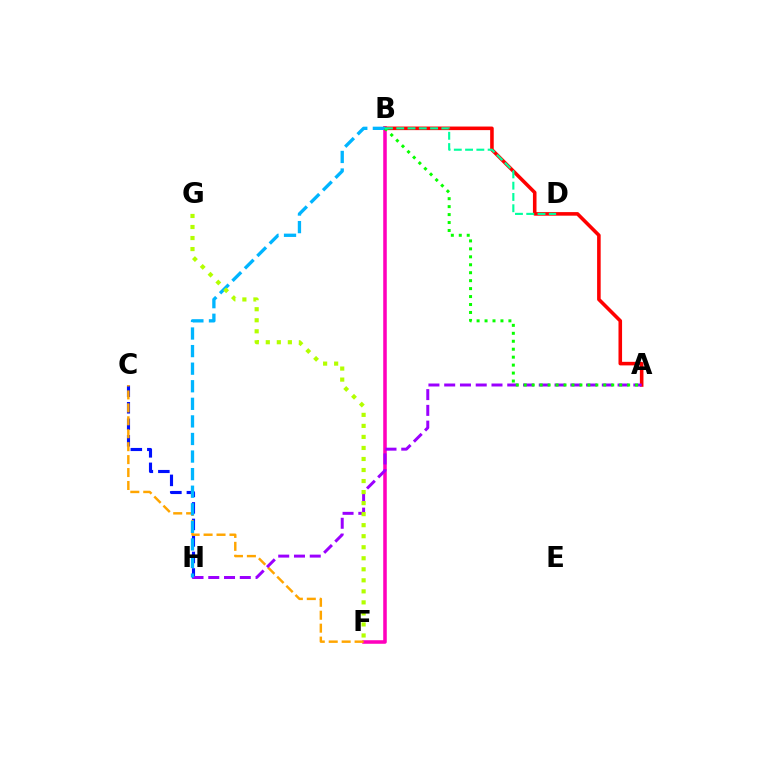{('C', 'H'): [{'color': '#0010ff', 'line_style': 'dashed', 'thickness': 2.24}], ('B', 'F'): [{'color': '#ff00bd', 'line_style': 'solid', 'thickness': 2.55}], ('C', 'F'): [{'color': '#ffa500', 'line_style': 'dashed', 'thickness': 1.76}], ('A', 'B'): [{'color': '#ff0000', 'line_style': 'solid', 'thickness': 2.58}, {'color': '#08ff00', 'line_style': 'dotted', 'thickness': 2.16}], ('A', 'H'): [{'color': '#9b00ff', 'line_style': 'dashed', 'thickness': 2.14}], ('B', 'H'): [{'color': '#00b5ff', 'line_style': 'dashed', 'thickness': 2.39}], ('F', 'G'): [{'color': '#b3ff00', 'line_style': 'dotted', 'thickness': 3.0}], ('B', 'D'): [{'color': '#00ff9d', 'line_style': 'dashed', 'thickness': 1.53}]}